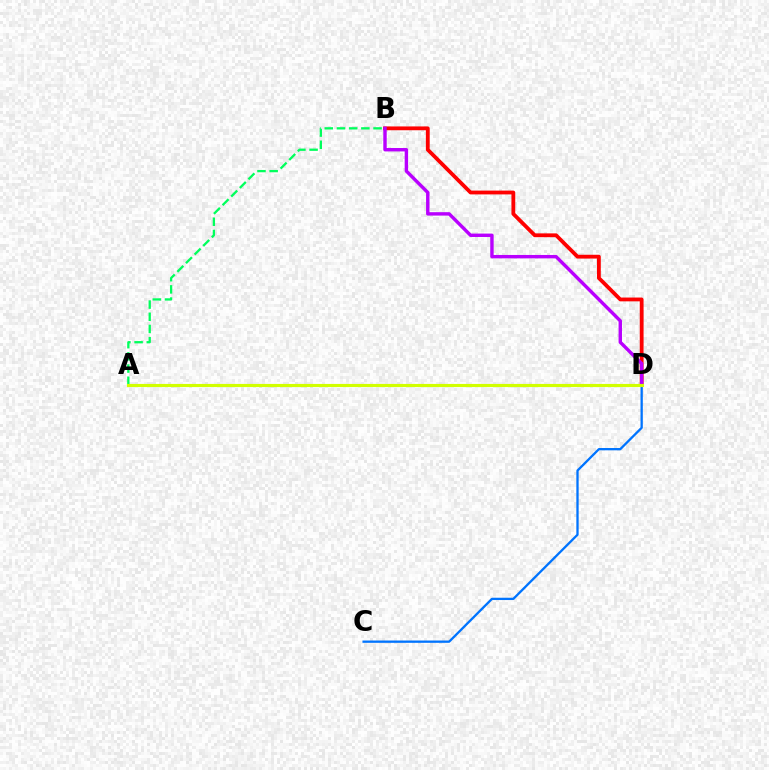{('A', 'B'): [{'color': '#00ff5c', 'line_style': 'dashed', 'thickness': 1.66}], ('B', 'D'): [{'color': '#ff0000', 'line_style': 'solid', 'thickness': 2.74}, {'color': '#b900ff', 'line_style': 'solid', 'thickness': 2.46}], ('C', 'D'): [{'color': '#0074ff', 'line_style': 'solid', 'thickness': 1.66}], ('A', 'D'): [{'color': '#d1ff00', 'line_style': 'solid', 'thickness': 2.26}]}